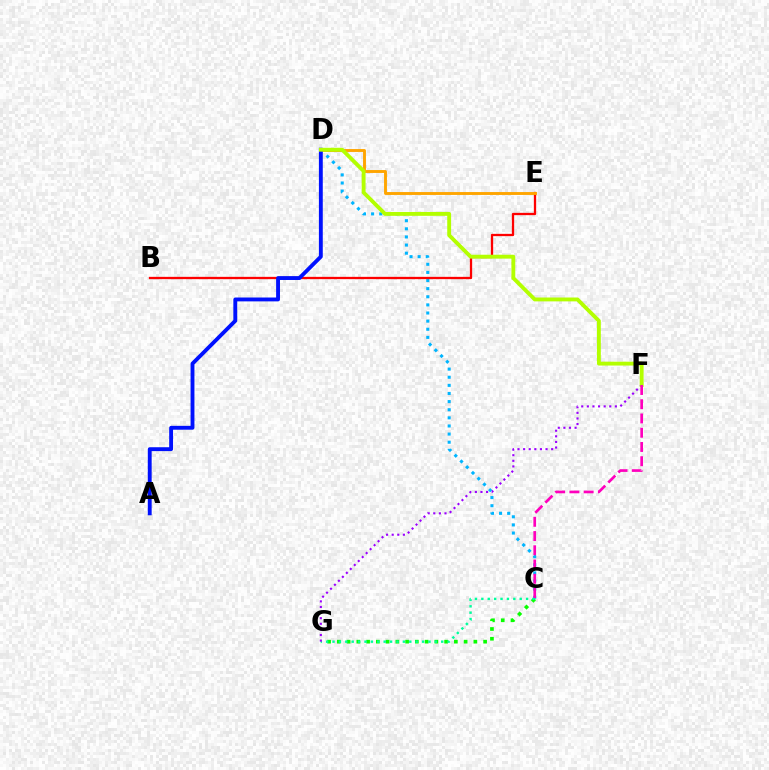{('C', 'D'): [{'color': '#00b5ff', 'line_style': 'dotted', 'thickness': 2.21}], ('C', 'G'): [{'color': '#08ff00', 'line_style': 'dotted', 'thickness': 2.65}, {'color': '#00ff9d', 'line_style': 'dotted', 'thickness': 1.74}], ('B', 'E'): [{'color': '#ff0000', 'line_style': 'solid', 'thickness': 1.65}], ('D', 'E'): [{'color': '#ffa500', 'line_style': 'solid', 'thickness': 2.09}], ('F', 'G'): [{'color': '#9b00ff', 'line_style': 'dotted', 'thickness': 1.52}], ('A', 'D'): [{'color': '#0010ff', 'line_style': 'solid', 'thickness': 2.79}], ('D', 'F'): [{'color': '#b3ff00', 'line_style': 'solid', 'thickness': 2.79}], ('C', 'F'): [{'color': '#ff00bd', 'line_style': 'dashed', 'thickness': 1.94}]}